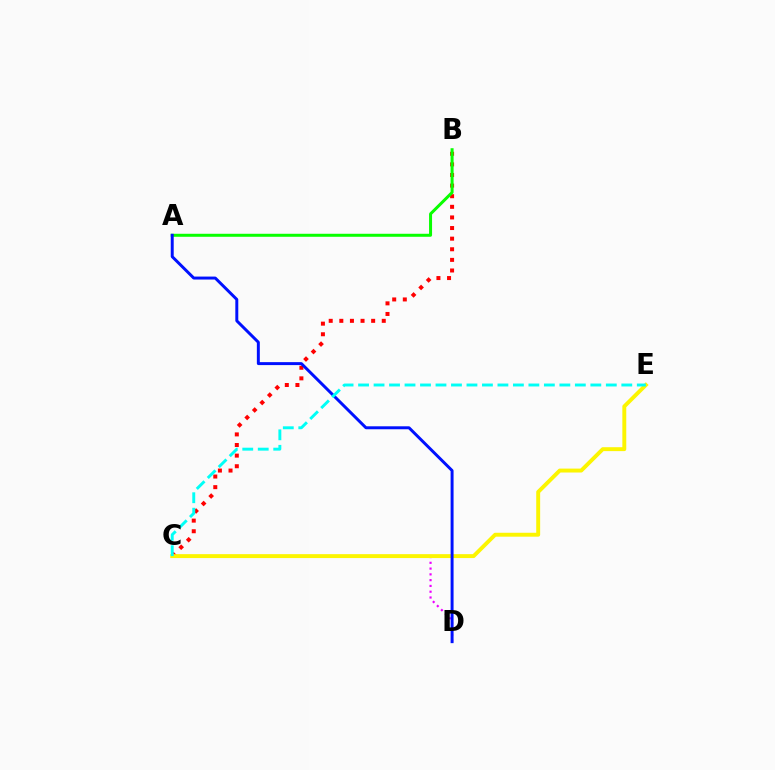{('B', 'C'): [{'color': '#ff0000', 'line_style': 'dotted', 'thickness': 2.88}], ('C', 'D'): [{'color': '#ee00ff', 'line_style': 'dotted', 'thickness': 1.57}], ('A', 'B'): [{'color': '#08ff00', 'line_style': 'solid', 'thickness': 2.16}], ('C', 'E'): [{'color': '#fcf500', 'line_style': 'solid', 'thickness': 2.82}, {'color': '#00fff6', 'line_style': 'dashed', 'thickness': 2.1}], ('A', 'D'): [{'color': '#0010ff', 'line_style': 'solid', 'thickness': 2.13}]}